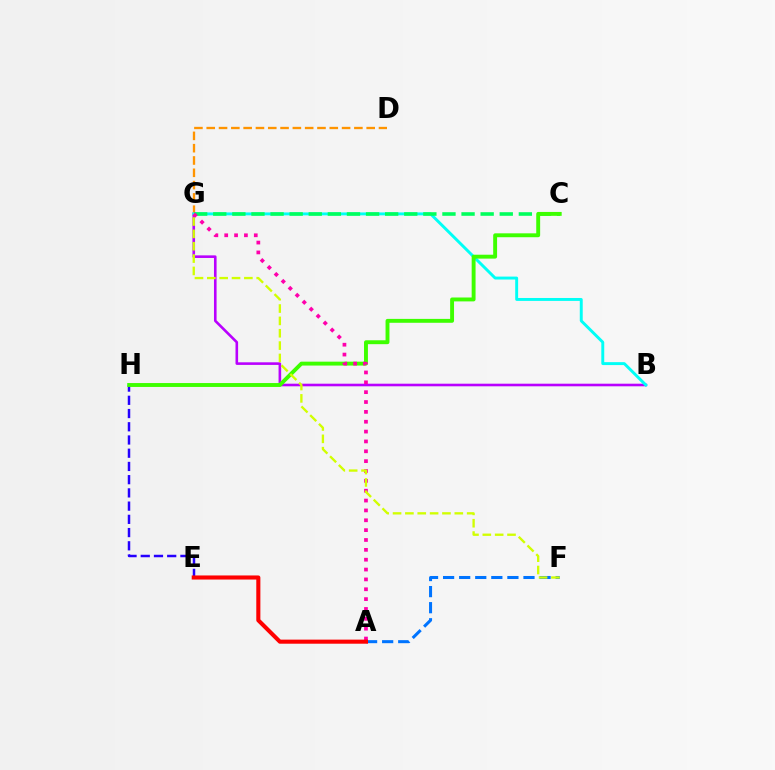{('B', 'G'): [{'color': '#b900ff', 'line_style': 'solid', 'thickness': 1.87}, {'color': '#00fff6', 'line_style': 'solid', 'thickness': 2.11}], ('D', 'G'): [{'color': '#ff9400', 'line_style': 'dashed', 'thickness': 1.67}], ('E', 'H'): [{'color': '#2500ff', 'line_style': 'dashed', 'thickness': 1.8}], ('A', 'F'): [{'color': '#0074ff', 'line_style': 'dashed', 'thickness': 2.18}], ('C', 'G'): [{'color': '#00ff5c', 'line_style': 'dashed', 'thickness': 2.59}], ('C', 'H'): [{'color': '#3dff00', 'line_style': 'solid', 'thickness': 2.81}], ('A', 'G'): [{'color': '#ff00ac', 'line_style': 'dotted', 'thickness': 2.68}], ('A', 'E'): [{'color': '#ff0000', 'line_style': 'solid', 'thickness': 2.94}], ('F', 'G'): [{'color': '#d1ff00', 'line_style': 'dashed', 'thickness': 1.68}]}